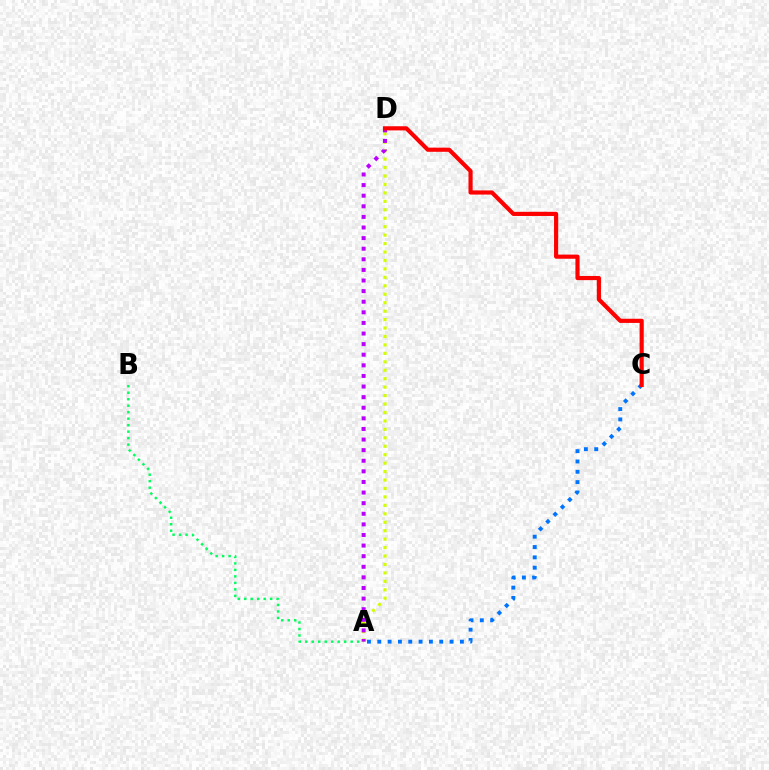{('A', 'B'): [{'color': '#00ff5c', 'line_style': 'dotted', 'thickness': 1.76}], ('A', 'C'): [{'color': '#0074ff', 'line_style': 'dotted', 'thickness': 2.81}], ('A', 'D'): [{'color': '#d1ff00', 'line_style': 'dotted', 'thickness': 2.29}, {'color': '#b900ff', 'line_style': 'dotted', 'thickness': 2.88}], ('C', 'D'): [{'color': '#ff0000', 'line_style': 'solid', 'thickness': 2.99}]}